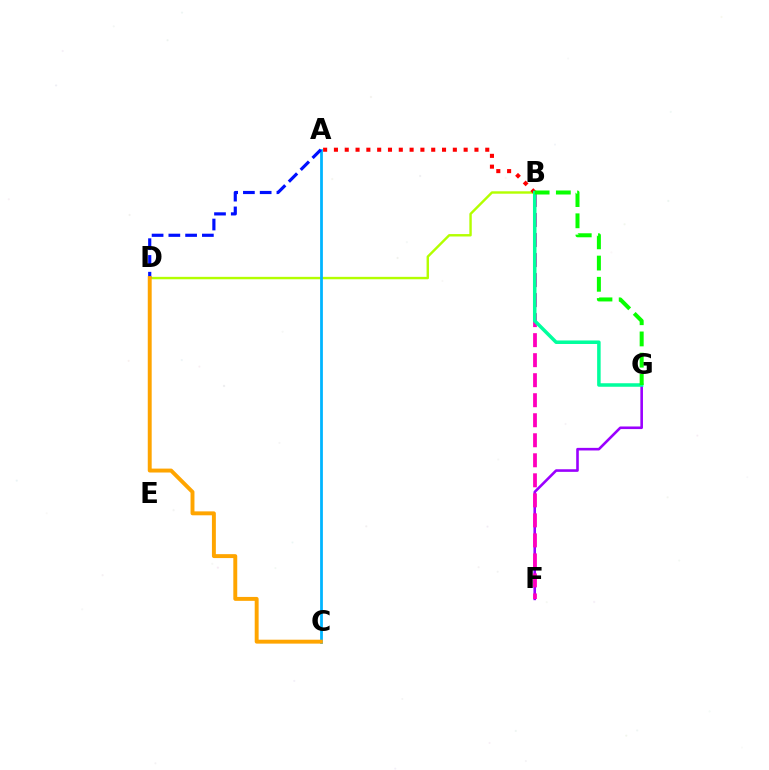{('F', 'G'): [{'color': '#9b00ff', 'line_style': 'solid', 'thickness': 1.87}], ('B', 'D'): [{'color': '#b3ff00', 'line_style': 'solid', 'thickness': 1.74}], ('B', 'F'): [{'color': '#ff00bd', 'line_style': 'dashed', 'thickness': 2.72}], ('A', 'B'): [{'color': '#ff0000', 'line_style': 'dotted', 'thickness': 2.94}], ('A', 'C'): [{'color': '#00b5ff', 'line_style': 'solid', 'thickness': 1.99}], ('B', 'G'): [{'color': '#00ff9d', 'line_style': 'solid', 'thickness': 2.53}, {'color': '#08ff00', 'line_style': 'dashed', 'thickness': 2.88}], ('A', 'D'): [{'color': '#0010ff', 'line_style': 'dashed', 'thickness': 2.28}], ('C', 'D'): [{'color': '#ffa500', 'line_style': 'solid', 'thickness': 2.82}]}